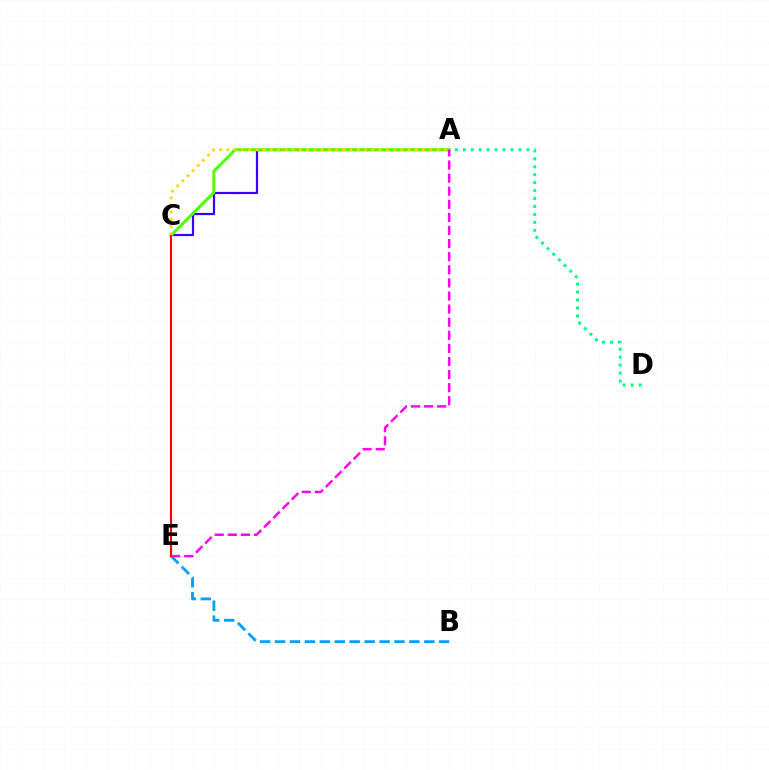{('A', 'D'): [{'color': '#00ff86', 'line_style': 'dotted', 'thickness': 2.16}], ('A', 'C'): [{'color': '#3700ff', 'line_style': 'solid', 'thickness': 1.59}, {'color': '#4fff00', 'line_style': 'solid', 'thickness': 2.17}, {'color': '#ffd500', 'line_style': 'dotted', 'thickness': 1.97}], ('B', 'E'): [{'color': '#009eff', 'line_style': 'dashed', 'thickness': 2.03}], ('A', 'E'): [{'color': '#ff00ed', 'line_style': 'dashed', 'thickness': 1.78}], ('C', 'E'): [{'color': '#ff0000', 'line_style': 'solid', 'thickness': 1.54}]}